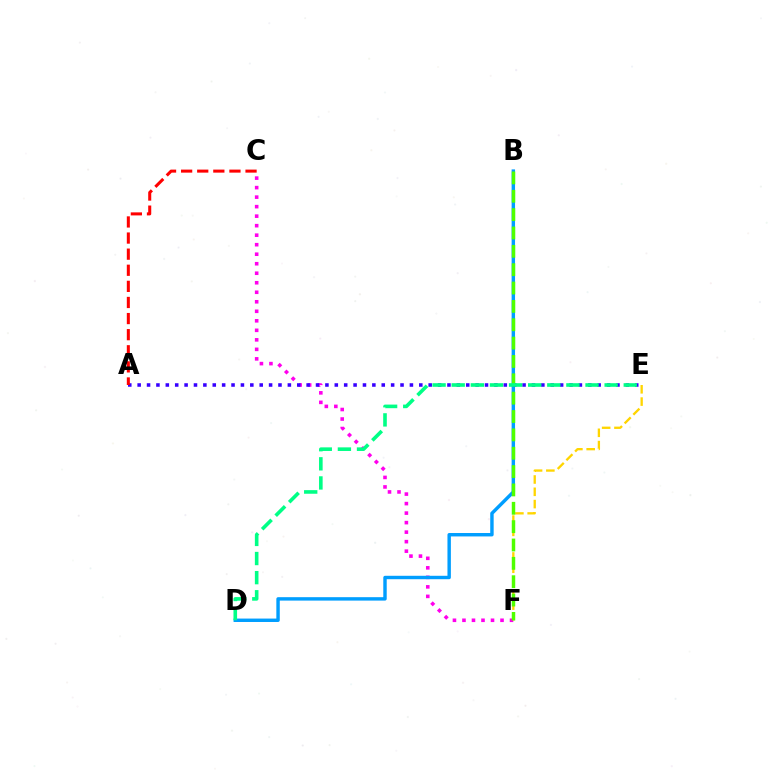{('C', 'F'): [{'color': '#ff00ed', 'line_style': 'dotted', 'thickness': 2.58}], ('E', 'F'): [{'color': '#ffd500', 'line_style': 'dashed', 'thickness': 1.67}], ('B', 'D'): [{'color': '#009eff', 'line_style': 'solid', 'thickness': 2.46}], ('A', 'E'): [{'color': '#3700ff', 'line_style': 'dotted', 'thickness': 2.55}], ('B', 'F'): [{'color': '#4fff00', 'line_style': 'dashed', 'thickness': 2.49}], ('A', 'C'): [{'color': '#ff0000', 'line_style': 'dashed', 'thickness': 2.19}], ('D', 'E'): [{'color': '#00ff86', 'line_style': 'dashed', 'thickness': 2.6}]}